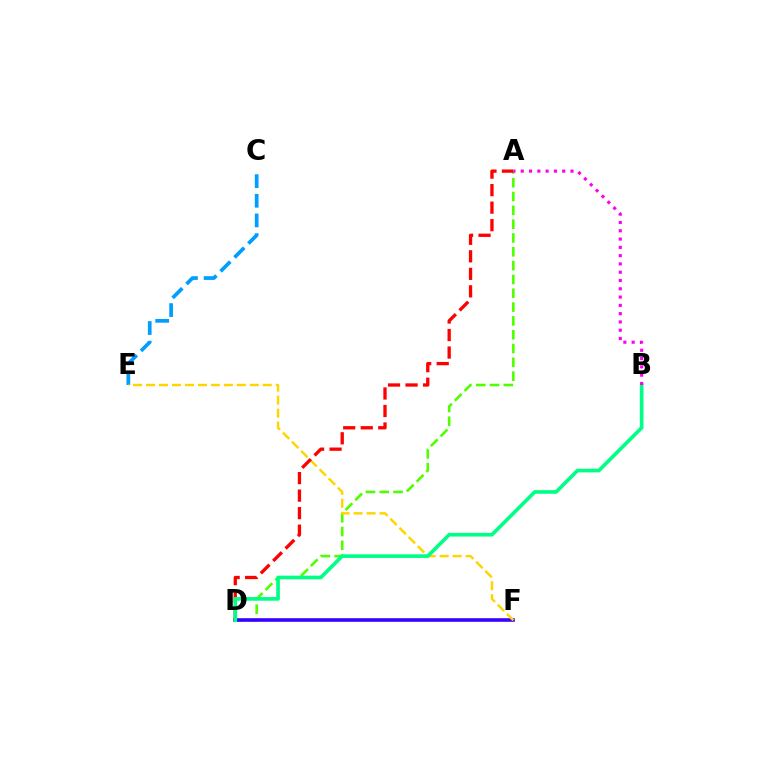{('A', 'D'): [{'color': '#4fff00', 'line_style': 'dashed', 'thickness': 1.88}, {'color': '#ff0000', 'line_style': 'dashed', 'thickness': 2.38}], ('C', 'E'): [{'color': '#009eff', 'line_style': 'dashed', 'thickness': 2.67}], ('D', 'F'): [{'color': '#3700ff', 'line_style': 'solid', 'thickness': 2.58}], ('E', 'F'): [{'color': '#ffd500', 'line_style': 'dashed', 'thickness': 1.76}], ('B', 'D'): [{'color': '#00ff86', 'line_style': 'solid', 'thickness': 2.64}], ('A', 'B'): [{'color': '#ff00ed', 'line_style': 'dotted', 'thickness': 2.25}]}